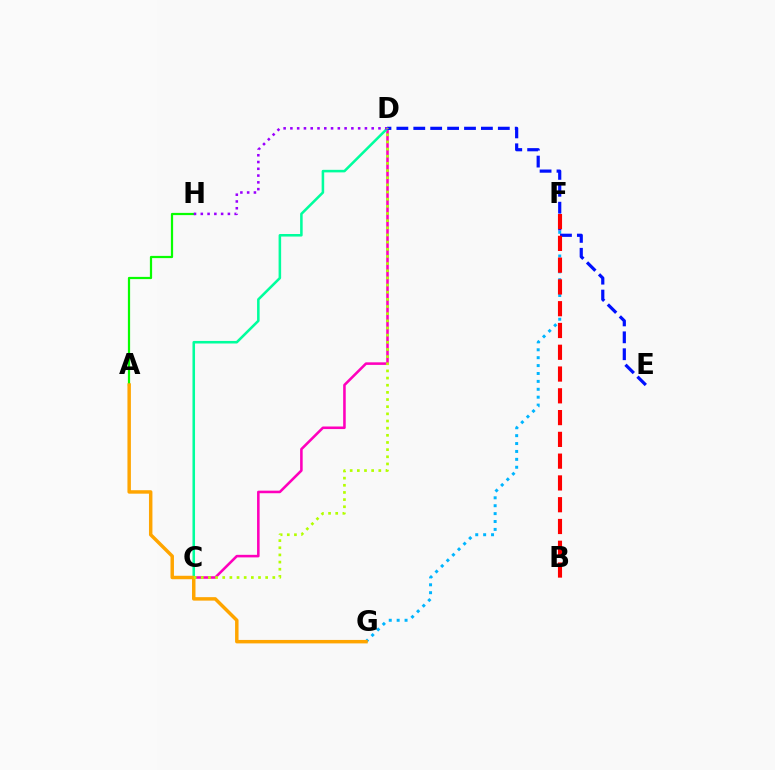{('F', 'G'): [{'color': '#00b5ff', 'line_style': 'dotted', 'thickness': 2.15}], ('C', 'D'): [{'color': '#ff00bd', 'line_style': 'solid', 'thickness': 1.85}, {'color': '#00ff9d', 'line_style': 'solid', 'thickness': 1.84}, {'color': '#b3ff00', 'line_style': 'dotted', 'thickness': 1.94}], ('A', 'H'): [{'color': '#08ff00', 'line_style': 'solid', 'thickness': 1.61}], ('A', 'G'): [{'color': '#ffa500', 'line_style': 'solid', 'thickness': 2.49}], ('D', 'E'): [{'color': '#0010ff', 'line_style': 'dashed', 'thickness': 2.3}], ('D', 'H'): [{'color': '#9b00ff', 'line_style': 'dotted', 'thickness': 1.84}], ('B', 'F'): [{'color': '#ff0000', 'line_style': 'dashed', 'thickness': 2.96}]}